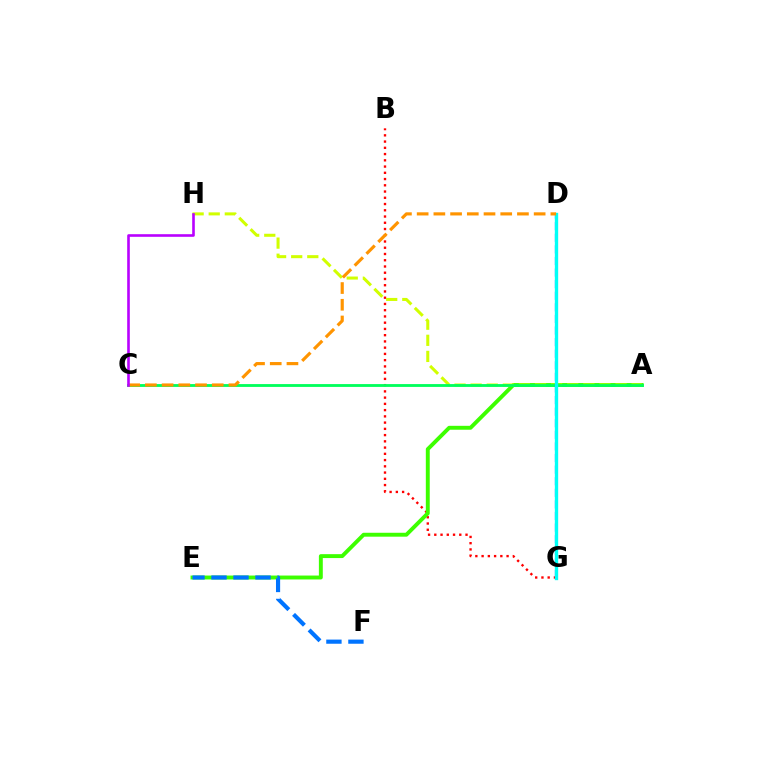{('D', 'G'): [{'color': '#ff00ac', 'line_style': 'dotted', 'thickness': 1.99}, {'color': '#2500ff', 'line_style': 'dashed', 'thickness': 1.57}, {'color': '#00fff6', 'line_style': 'solid', 'thickness': 2.41}], ('B', 'G'): [{'color': '#ff0000', 'line_style': 'dotted', 'thickness': 1.7}], ('A', 'E'): [{'color': '#3dff00', 'line_style': 'solid', 'thickness': 2.82}], ('A', 'H'): [{'color': '#d1ff00', 'line_style': 'dashed', 'thickness': 2.19}], ('A', 'C'): [{'color': '#00ff5c', 'line_style': 'solid', 'thickness': 2.03}], ('C', 'D'): [{'color': '#ff9400', 'line_style': 'dashed', 'thickness': 2.27}], ('E', 'F'): [{'color': '#0074ff', 'line_style': 'dashed', 'thickness': 2.99}], ('C', 'H'): [{'color': '#b900ff', 'line_style': 'solid', 'thickness': 1.88}]}